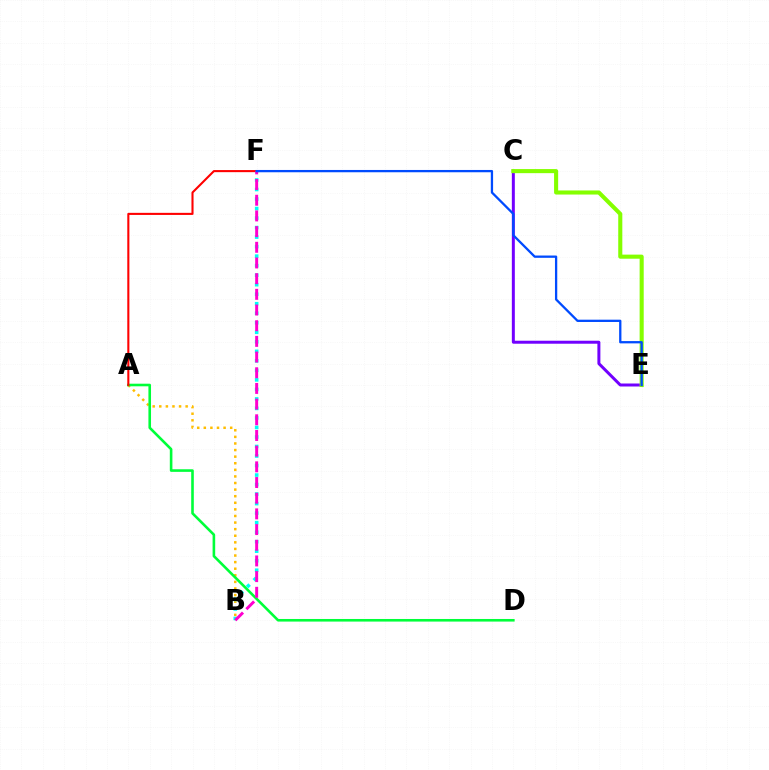{('A', 'B'): [{'color': '#ffbd00', 'line_style': 'dotted', 'thickness': 1.79}], ('C', 'E'): [{'color': '#7200ff', 'line_style': 'solid', 'thickness': 2.15}, {'color': '#84ff00', 'line_style': 'solid', 'thickness': 2.94}], ('B', 'F'): [{'color': '#00fff6', 'line_style': 'dotted', 'thickness': 2.59}, {'color': '#ff00cf', 'line_style': 'dashed', 'thickness': 2.13}], ('A', 'D'): [{'color': '#00ff39', 'line_style': 'solid', 'thickness': 1.87}], ('A', 'F'): [{'color': '#ff0000', 'line_style': 'solid', 'thickness': 1.5}], ('E', 'F'): [{'color': '#004bff', 'line_style': 'solid', 'thickness': 1.65}]}